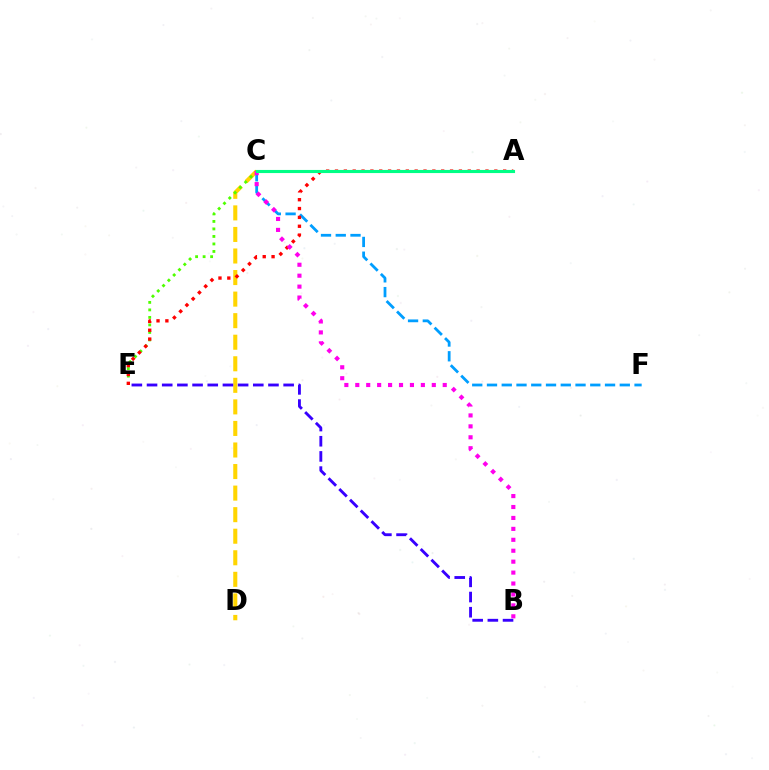{('C', 'F'): [{'color': '#009eff', 'line_style': 'dashed', 'thickness': 2.0}], ('C', 'D'): [{'color': '#ffd500', 'line_style': 'dashed', 'thickness': 2.93}], ('C', 'E'): [{'color': '#4fff00', 'line_style': 'dotted', 'thickness': 2.04}], ('A', 'E'): [{'color': '#ff0000', 'line_style': 'dotted', 'thickness': 2.4}], ('B', 'C'): [{'color': '#ff00ed', 'line_style': 'dotted', 'thickness': 2.97}], ('B', 'E'): [{'color': '#3700ff', 'line_style': 'dashed', 'thickness': 2.06}], ('A', 'C'): [{'color': '#00ff86', 'line_style': 'solid', 'thickness': 2.24}]}